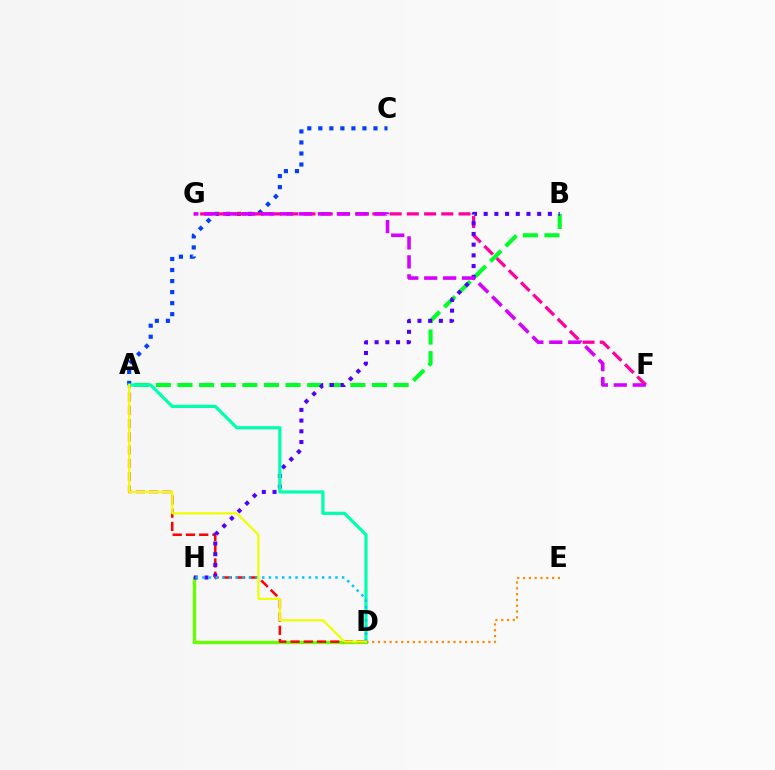{('D', 'H'): [{'color': '#66ff00', 'line_style': 'solid', 'thickness': 2.38}, {'color': '#00c7ff', 'line_style': 'dotted', 'thickness': 1.81}], ('A', 'D'): [{'color': '#ff0000', 'line_style': 'dashed', 'thickness': 1.8}, {'color': '#00ffaf', 'line_style': 'solid', 'thickness': 2.31}, {'color': '#eeff00', 'line_style': 'solid', 'thickness': 1.57}], ('A', 'B'): [{'color': '#00ff27', 'line_style': 'dashed', 'thickness': 2.94}], ('A', 'C'): [{'color': '#003fff', 'line_style': 'dotted', 'thickness': 3.0}], ('F', 'G'): [{'color': '#ff00a0', 'line_style': 'dashed', 'thickness': 2.34}, {'color': '#d600ff', 'line_style': 'dashed', 'thickness': 2.57}], ('B', 'H'): [{'color': '#4f00ff', 'line_style': 'dotted', 'thickness': 2.91}], ('D', 'E'): [{'color': '#ff8800', 'line_style': 'dotted', 'thickness': 1.58}]}